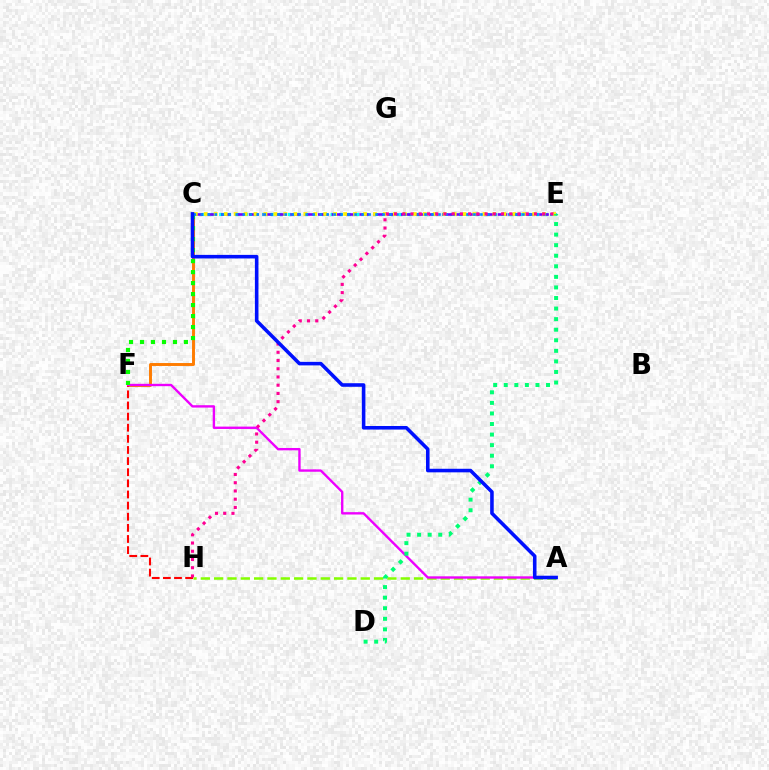{('C', 'F'): [{'color': '#ff7c00', 'line_style': 'solid', 'thickness': 2.11}, {'color': '#08ff00', 'line_style': 'dotted', 'thickness': 2.99}], ('A', 'H'): [{'color': '#84ff00', 'line_style': 'dashed', 'thickness': 1.81}], ('F', 'H'): [{'color': '#ff0000', 'line_style': 'dashed', 'thickness': 1.51}], ('A', 'F'): [{'color': '#ee00ff', 'line_style': 'solid', 'thickness': 1.71}], ('C', 'E'): [{'color': '#00fff6', 'line_style': 'dotted', 'thickness': 2.33}, {'color': '#7200ff', 'line_style': 'dashed', 'thickness': 1.88}, {'color': '#fcf500', 'line_style': 'dotted', 'thickness': 2.7}, {'color': '#008cff', 'line_style': 'dotted', 'thickness': 1.9}], ('D', 'E'): [{'color': '#00ff74', 'line_style': 'dotted', 'thickness': 2.87}], ('E', 'H'): [{'color': '#ff0094', 'line_style': 'dotted', 'thickness': 2.24}], ('A', 'C'): [{'color': '#0010ff', 'line_style': 'solid', 'thickness': 2.57}]}